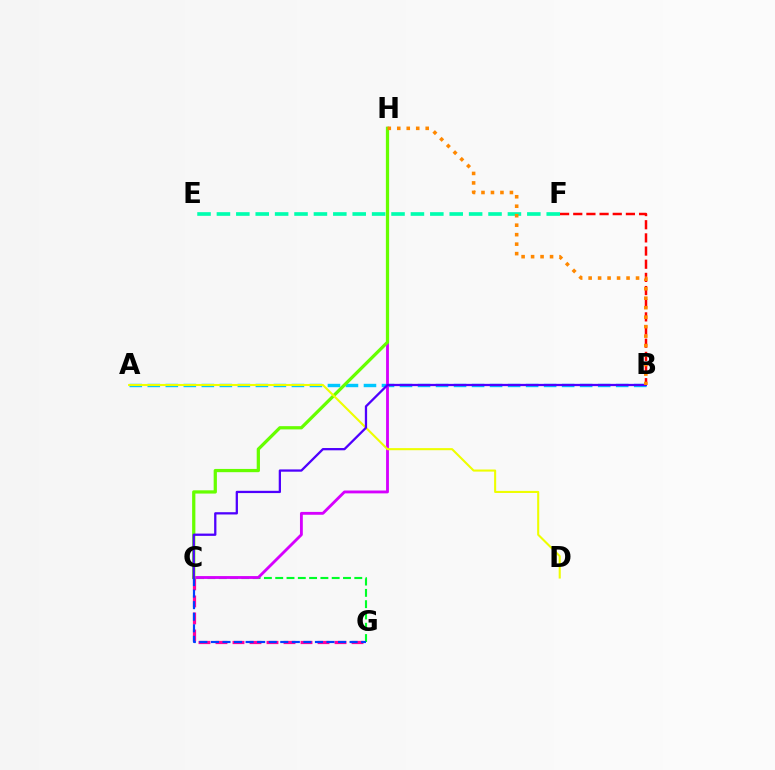{('E', 'F'): [{'color': '#00ffaf', 'line_style': 'dashed', 'thickness': 2.64}], ('A', 'B'): [{'color': '#00c7ff', 'line_style': 'dashed', 'thickness': 2.45}], ('C', 'G'): [{'color': '#ff00a0', 'line_style': 'dashed', 'thickness': 2.31}, {'color': '#00ff27', 'line_style': 'dashed', 'thickness': 1.53}, {'color': '#003fff', 'line_style': 'dashed', 'thickness': 1.57}], ('C', 'H'): [{'color': '#d600ff', 'line_style': 'solid', 'thickness': 2.05}, {'color': '#66ff00', 'line_style': 'solid', 'thickness': 2.34}], ('B', 'F'): [{'color': '#ff0000', 'line_style': 'dashed', 'thickness': 1.79}], ('A', 'D'): [{'color': '#eeff00', 'line_style': 'solid', 'thickness': 1.5}], ('B', 'C'): [{'color': '#4f00ff', 'line_style': 'solid', 'thickness': 1.64}], ('B', 'H'): [{'color': '#ff8800', 'line_style': 'dotted', 'thickness': 2.58}]}